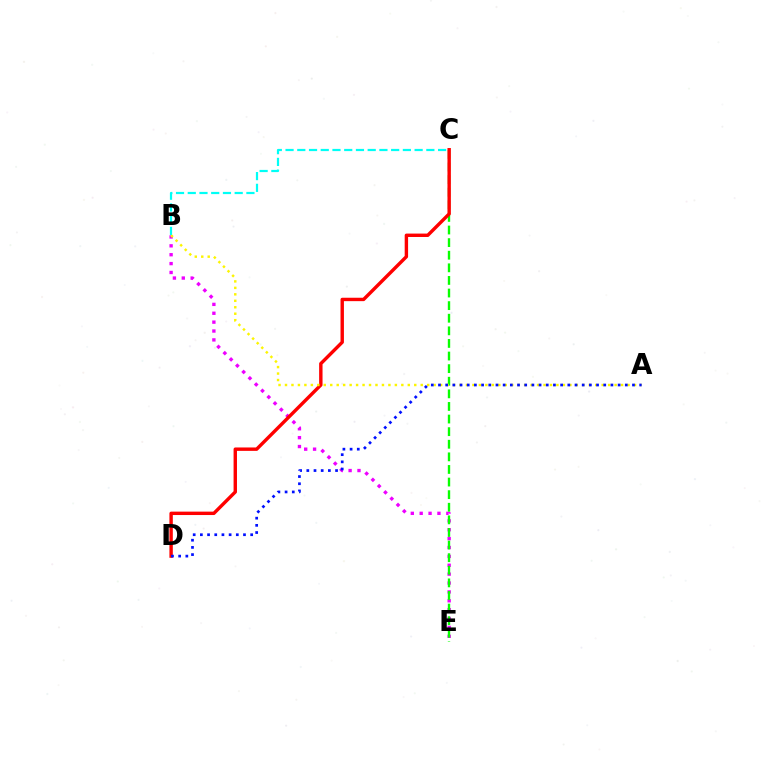{('B', 'E'): [{'color': '#ee00ff', 'line_style': 'dotted', 'thickness': 2.41}], ('C', 'E'): [{'color': '#08ff00', 'line_style': 'dashed', 'thickness': 1.71}], ('C', 'D'): [{'color': '#ff0000', 'line_style': 'solid', 'thickness': 2.45}], ('B', 'C'): [{'color': '#00fff6', 'line_style': 'dashed', 'thickness': 1.59}], ('A', 'B'): [{'color': '#fcf500', 'line_style': 'dotted', 'thickness': 1.76}], ('A', 'D'): [{'color': '#0010ff', 'line_style': 'dotted', 'thickness': 1.95}]}